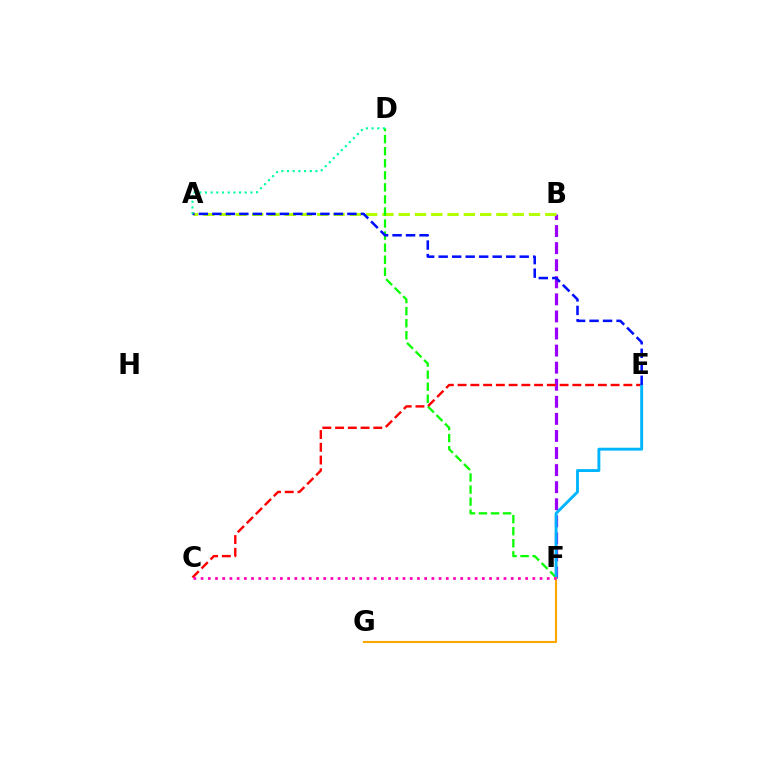{('B', 'F'): [{'color': '#9b00ff', 'line_style': 'dashed', 'thickness': 2.32}], ('A', 'B'): [{'color': '#b3ff00', 'line_style': 'dashed', 'thickness': 2.21}], ('D', 'F'): [{'color': '#08ff00', 'line_style': 'dashed', 'thickness': 1.64}], ('C', 'E'): [{'color': '#ff0000', 'line_style': 'dashed', 'thickness': 1.73}], ('E', 'F'): [{'color': '#00b5ff', 'line_style': 'solid', 'thickness': 2.08}], ('A', 'E'): [{'color': '#0010ff', 'line_style': 'dashed', 'thickness': 1.83}], ('F', 'G'): [{'color': '#ffa500', 'line_style': 'solid', 'thickness': 1.51}], ('A', 'D'): [{'color': '#00ff9d', 'line_style': 'dotted', 'thickness': 1.54}], ('C', 'F'): [{'color': '#ff00bd', 'line_style': 'dotted', 'thickness': 1.96}]}